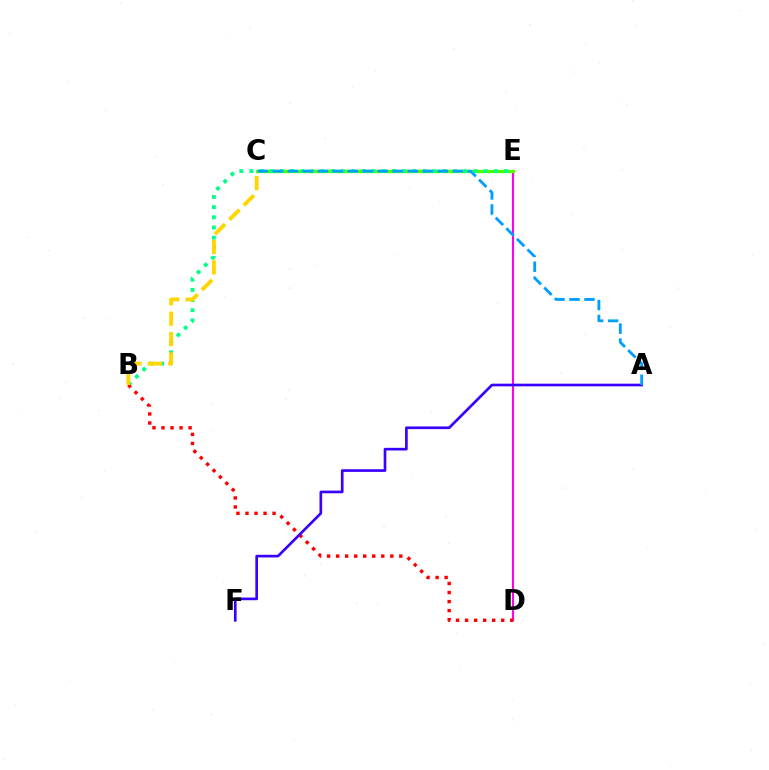{('D', 'E'): [{'color': '#ff00ed', 'line_style': 'solid', 'thickness': 1.5}], ('C', 'E'): [{'color': '#4fff00', 'line_style': 'solid', 'thickness': 2.37}], ('B', 'E'): [{'color': '#00ff86', 'line_style': 'dotted', 'thickness': 2.77}], ('B', 'D'): [{'color': '#ff0000', 'line_style': 'dotted', 'thickness': 2.45}], ('B', 'C'): [{'color': '#ffd500', 'line_style': 'dashed', 'thickness': 2.77}], ('A', 'F'): [{'color': '#3700ff', 'line_style': 'solid', 'thickness': 1.92}], ('A', 'C'): [{'color': '#009eff', 'line_style': 'dashed', 'thickness': 2.04}]}